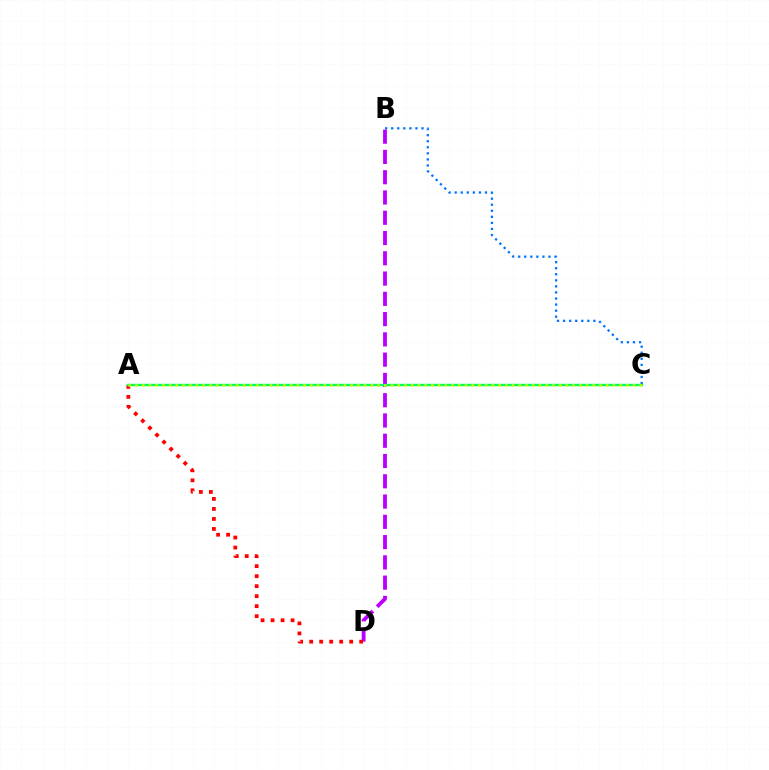{('B', 'C'): [{'color': '#0074ff', 'line_style': 'dotted', 'thickness': 1.65}], ('B', 'D'): [{'color': '#b900ff', 'line_style': 'dashed', 'thickness': 2.75}], ('A', 'D'): [{'color': '#ff0000', 'line_style': 'dotted', 'thickness': 2.72}], ('A', 'C'): [{'color': '#00ff5c', 'line_style': 'solid', 'thickness': 1.71}, {'color': '#d1ff00', 'line_style': 'dotted', 'thickness': 1.83}]}